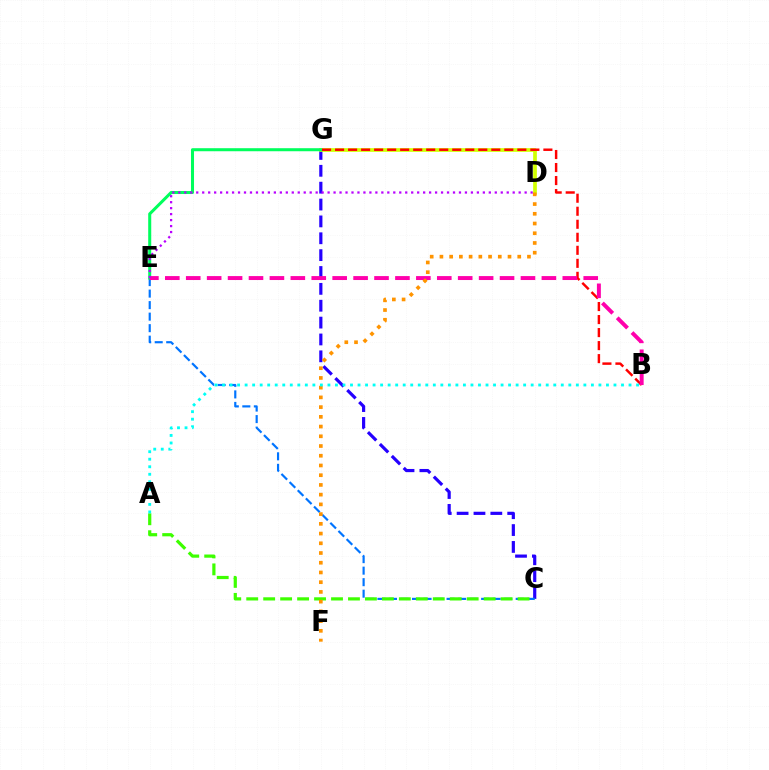{('C', 'G'): [{'color': '#2500ff', 'line_style': 'dashed', 'thickness': 2.29}], ('C', 'E'): [{'color': '#0074ff', 'line_style': 'dashed', 'thickness': 1.57}], ('A', 'C'): [{'color': '#3dff00', 'line_style': 'dashed', 'thickness': 2.3}], ('D', 'G'): [{'color': '#d1ff00', 'line_style': 'solid', 'thickness': 2.66}], ('E', 'G'): [{'color': '#00ff5c', 'line_style': 'solid', 'thickness': 2.18}], ('B', 'G'): [{'color': '#ff0000', 'line_style': 'dashed', 'thickness': 1.77}], ('B', 'E'): [{'color': '#ff00ac', 'line_style': 'dashed', 'thickness': 2.84}], ('D', 'F'): [{'color': '#ff9400', 'line_style': 'dotted', 'thickness': 2.64}], ('D', 'E'): [{'color': '#b900ff', 'line_style': 'dotted', 'thickness': 1.62}], ('A', 'B'): [{'color': '#00fff6', 'line_style': 'dotted', 'thickness': 2.05}]}